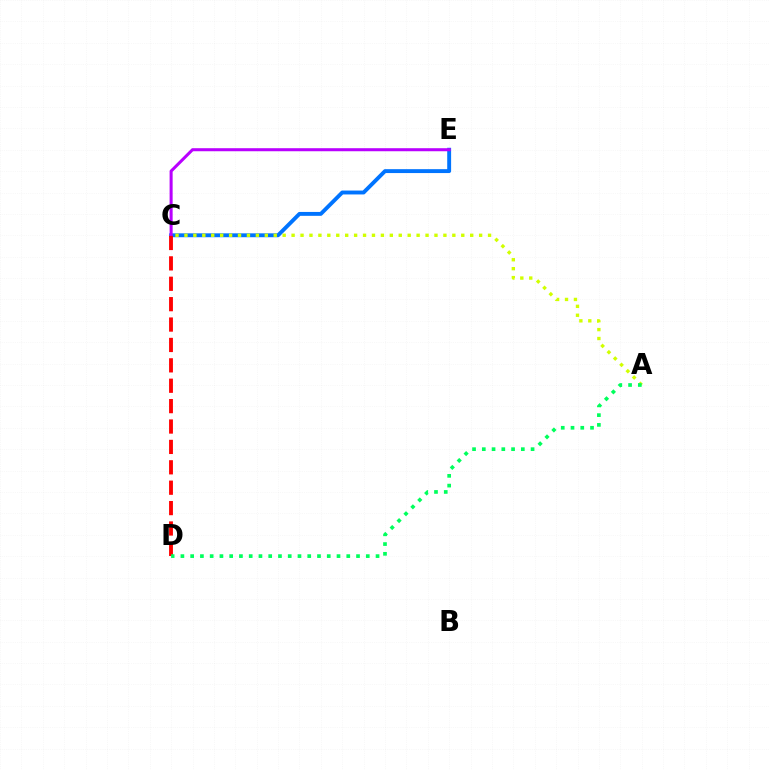{('C', 'E'): [{'color': '#0074ff', 'line_style': 'solid', 'thickness': 2.8}, {'color': '#b900ff', 'line_style': 'solid', 'thickness': 2.19}], ('A', 'C'): [{'color': '#d1ff00', 'line_style': 'dotted', 'thickness': 2.43}], ('C', 'D'): [{'color': '#ff0000', 'line_style': 'dashed', 'thickness': 2.77}], ('A', 'D'): [{'color': '#00ff5c', 'line_style': 'dotted', 'thickness': 2.65}]}